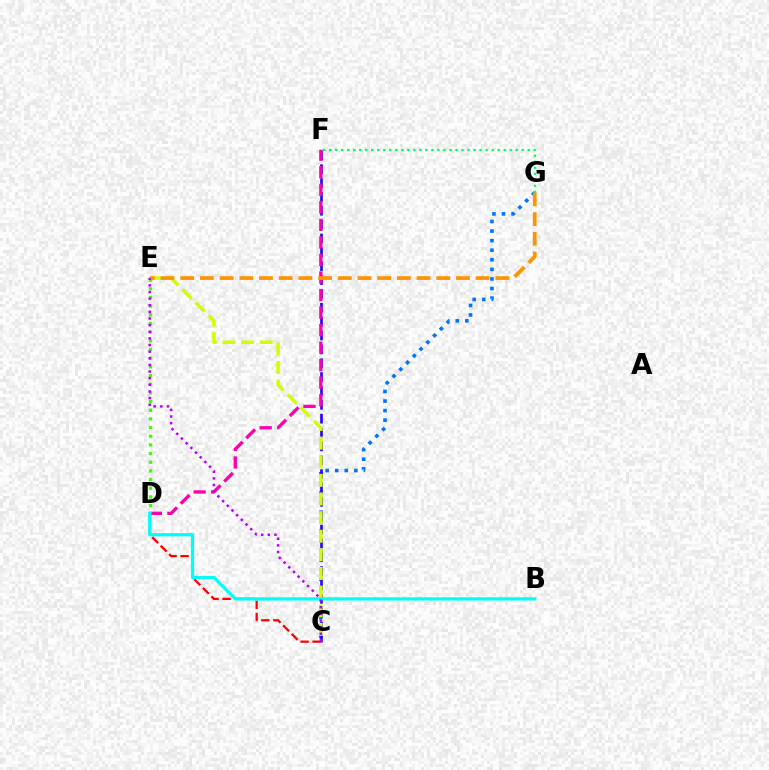{('C', 'G'): [{'color': '#0074ff', 'line_style': 'dotted', 'thickness': 2.6}], ('C', 'F'): [{'color': '#2500ff', 'line_style': 'dashed', 'thickness': 1.88}], ('C', 'E'): [{'color': '#d1ff00', 'line_style': 'dashed', 'thickness': 2.53}, {'color': '#b900ff', 'line_style': 'dotted', 'thickness': 1.8}], ('D', 'F'): [{'color': '#ff00ac', 'line_style': 'dashed', 'thickness': 2.38}], ('F', 'G'): [{'color': '#00ff5c', 'line_style': 'dotted', 'thickness': 1.64}], ('C', 'D'): [{'color': '#ff0000', 'line_style': 'dashed', 'thickness': 1.63}], ('D', 'E'): [{'color': '#3dff00', 'line_style': 'dotted', 'thickness': 2.36}], ('B', 'D'): [{'color': '#00fff6', 'line_style': 'solid', 'thickness': 2.33}], ('E', 'G'): [{'color': '#ff9400', 'line_style': 'dashed', 'thickness': 2.68}]}